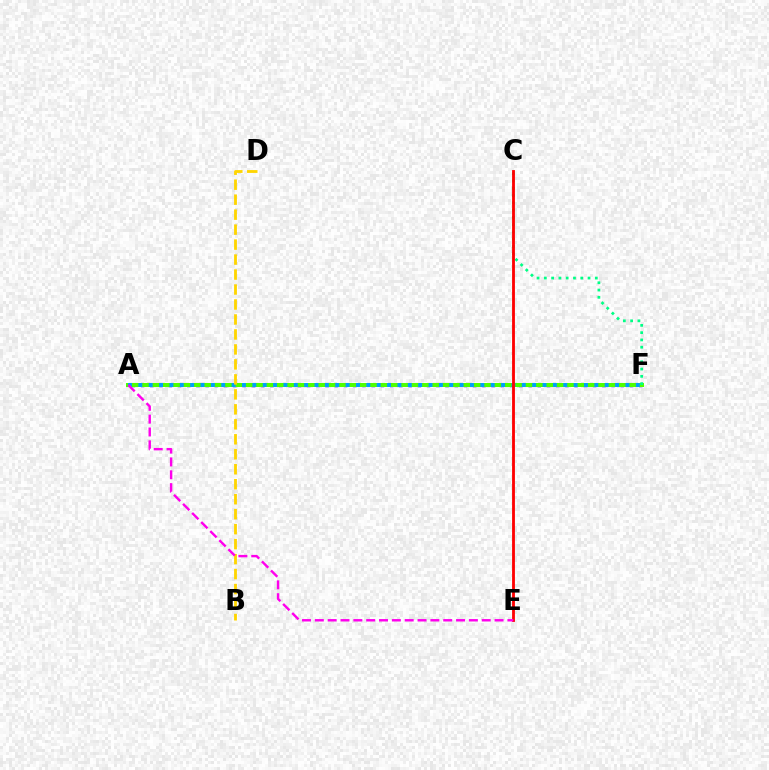{('A', 'F'): [{'color': '#3700ff', 'line_style': 'dotted', 'thickness': 2.51}, {'color': '#4fff00', 'line_style': 'solid', 'thickness': 2.88}, {'color': '#009eff', 'line_style': 'dotted', 'thickness': 2.82}], ('C', 'F'): [{'color': '#00ff86', 'line_style': 'dotted', 'thickness': 1.98}], ('B', 'D'): [{'color': '#ffd500', 'line_style': 'dashed', 'thickness': 2.03}], ('C', 'E'): [{'color': '#ff0000', 'line_style': 'solid', 'thickness': 2.03}], ('A', 'E'): [{'color': '#ff00ed', 'line_style': 'dashed', 'thickness': 1.74}]}